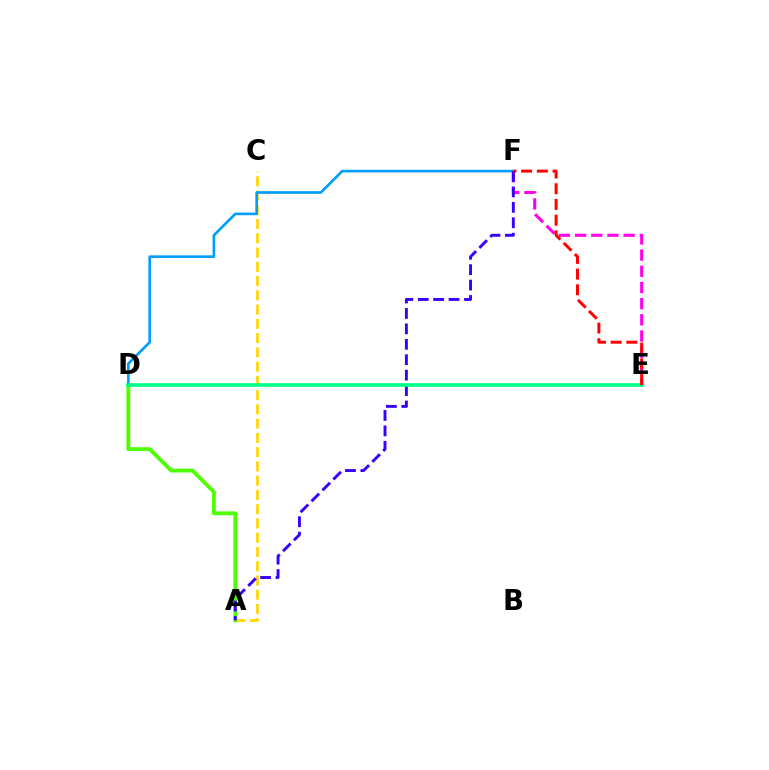{('E', 'F'): [{'color': '#ff00ed', 'line_style': 'dashed', 'thickness': 2.2}, {'color': '#ff0000', 'line_style': 'dashed', 'thickness': 2.13}], ('A', 'C'): [{'color': '#ffd500', 'line_style': 'dashed', 'thickness': 1.94}], ('A', 'D'): [{'color': '#4fff00', 'line_style': 'solid', 'thickness': 2.78}], ('D', 'F'): [{'color': '#009eff', 'line_style': 'solid', 'thickness': 1.91}], ('A', 'F'): [{'color': '#3700ff', 'line_style': 'dashed', 'thickness': 2.1}], ('D', 'E'): [{'color': '#00ff86', 'line_style': 'solid', 'thickness': 2.63}]}